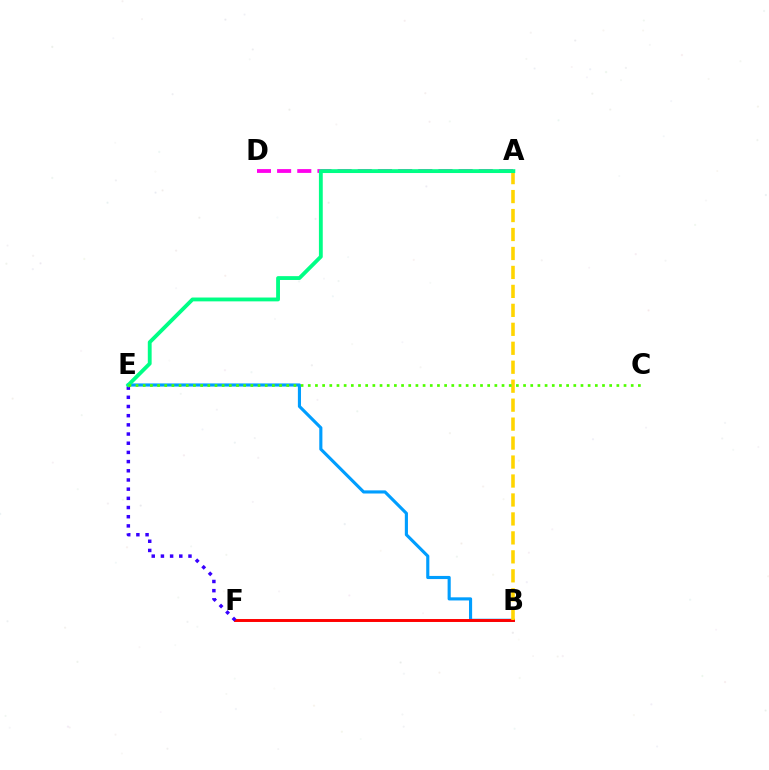{('B', 'E'): [{'color': '#009eff', 'line_style': 'solid', 'thickness': 2.25}], ('A', 'D'): [{'color': '#ff00ed', 'line_style': 'dashed', 'thickness': 2.74}], ('B', 'F'): [{'color': '#ff0000', 'line_style': 'solid', 'thickness': 2.12}], ('A', 'B'): [{'color': '#ffd500', 'line_style': 'dashed', 'thickness': 2.58}], ('E', 'F'): [{'color': '#3700ff', 'line_style': 'dotted', 'thickness': 2.5}], ('A', 'E'): [{'color': '#00ff86', 'line_style': 'solid', 'thickness': 2.76}], ('C', 'E'): [{'color': '#4fff00', 'line_style': 'dotted', 'thickness': 1.95}]}